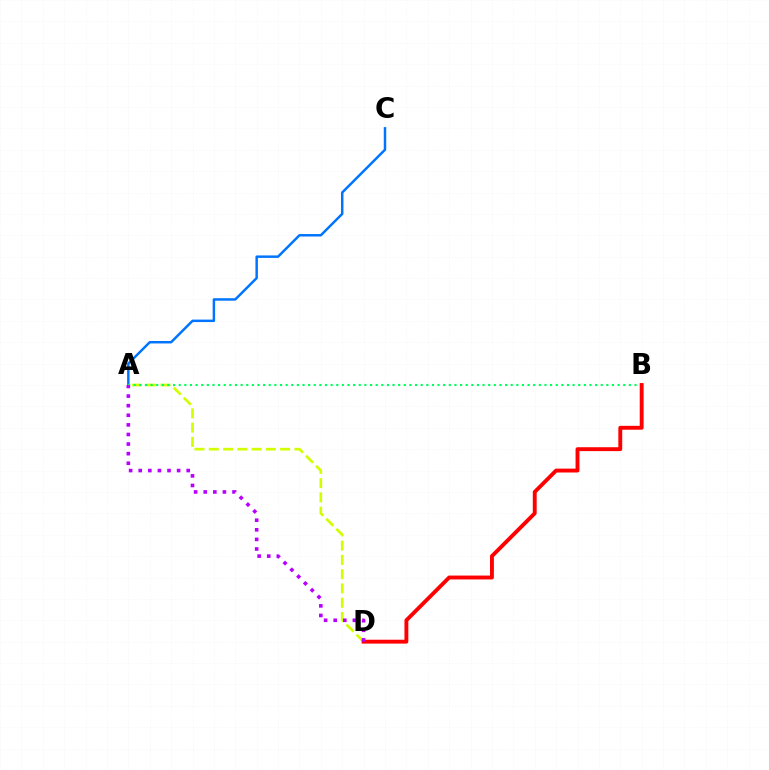{('A', 'C'): [{'color': '#0074ff', 'line_style': 'solid', 'thickness': 1.78}], ('A', 'D'): [{'color': '#d1ff00', 'line_style': 'dashed', 'thickness': 1.94}, {'color': '#b900ff', 'line_style': 'dotted', 'thickness': 2.61}], ('A', 'B'): [{'color': '#00ff5c', 'line_style': 'dotted', 'thickness': 1.53}], ('B', 'D'): [{'color': '#ff0000', 'line_style': 'solid', 'thickness': 2.8}]}